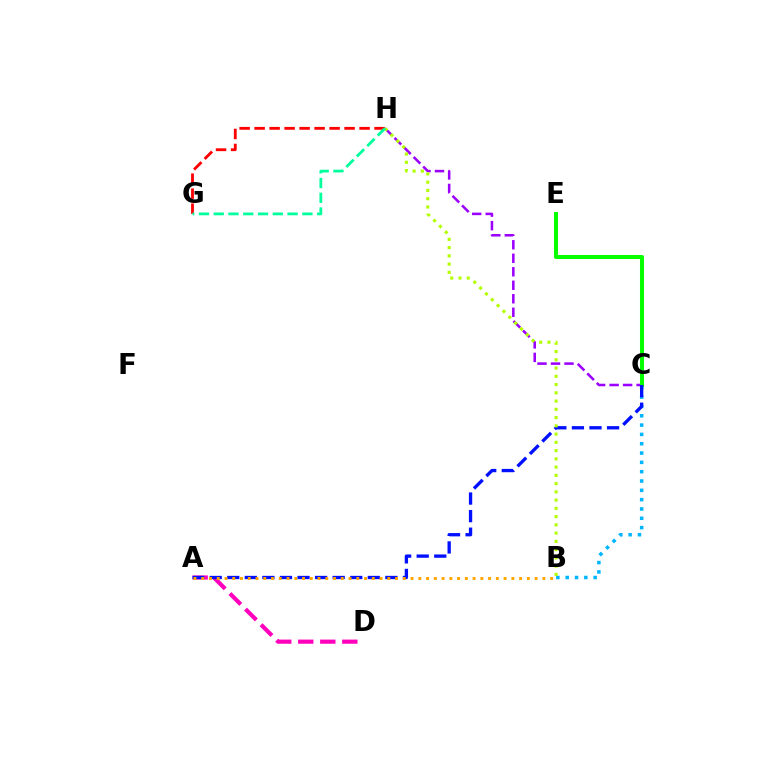{('C', 'H'): [{'color': '#9b00ff', 'line_style': 'dashed', 'thickness': 1.83}], ('A', 'D'): [{'color': '#ff00bd', 'line_style': 'dashed', 'thickness': 2.99}], ('B', 'C'): [{'color': '#00b5ff', 'line_style': 'dotted', 'thickness': 2.53}], ('G', 'H'): [{'color': '#ff0000', 'line_style': 'dashed', 'thickness': 2.04}, {'color': '#00ff9d', 'line_style': 'dashed', 'thickness': 2.01}], ('C', 'E'): [{'color': '#08ff00', 'line_style': 'solid', 'thickness': 2.92}], ('A', 'C'): [{'color': '#0010ff', 'line_style': 'dashed', 'thickness': 2.39}], ('A', 'B'): [{'color': '#ffa500', 'line_style': 'dotted', 'thickness': 2.11}], ('B', 'H'): [{'color': '#b3ff00', 'line_style': 'dotted', 'thickness': 2.24}]}